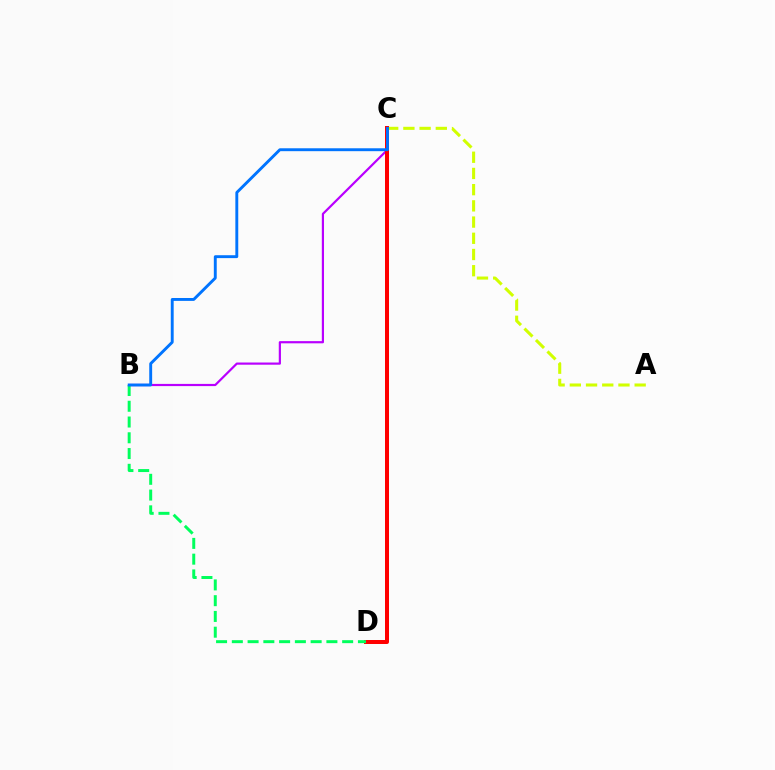{('A', 'C'): [{'color': '#d1ff00', 'line_style': 'dashed', 'thickness': 2.2}], ('B', 'C'): [{'color': '#b900ff', 'line_style': 'solid', 'thickness': 1.58}, {'color': '#0074ff', 'line_style': 'solid', 'thickness': 2.09}], ('C', 'D'): [{'color': '#ff0000', 'line_style': 'solid', 'thickness': 2.88}], ('B', 'D'): [{'color': '#00ff5c', 'line_style': 'dashed', 'thickness': 2.14}]}